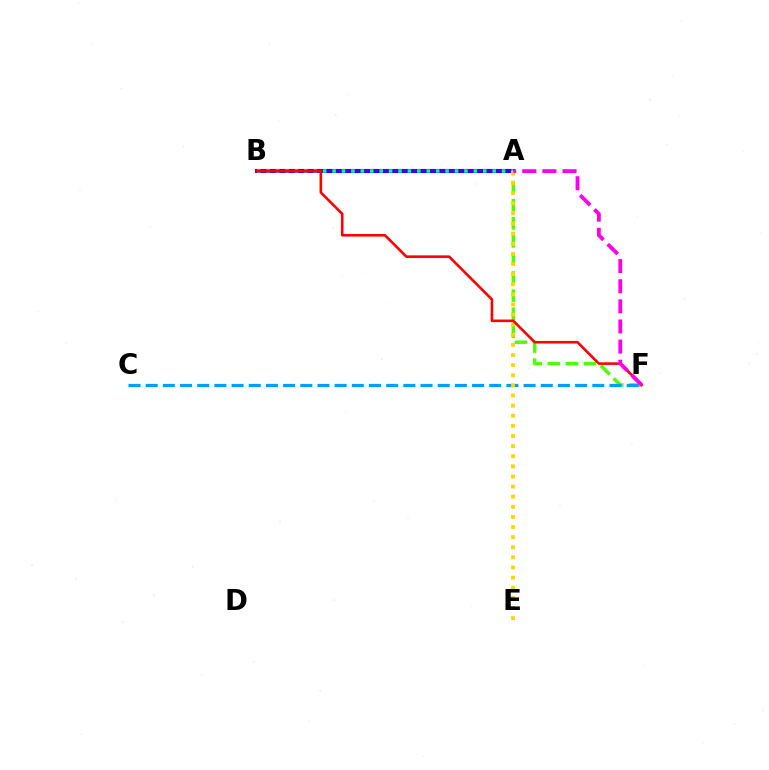{('A', 'B'): [{'color': '#3700ff', 'line_style': 'solid', 'thickness': 2.98}, {'color': '#00ff86', 'line_style': 'dotted', 'thickness': 2.56}], ('A', 'F'): [{'color': '#4fff00', 'line_style': 'dashed', 'thickness': 2.46}, {'color': '#ff00ed', 'line_style': 'dashed', 'thickness': 2.73}], ('C', 'F'): [{'color': '#009eff', 'line_style': 'dashed', 'thickness': 2.33}], ('A', 'E'): [{'color': '#ffd500', 'line_style': 'dotted', 'thickness': 2.75}], ('B', 'F'): [{'color': '#ff0000', 'line_style': 'solid', 'thickness': 1.87}]}